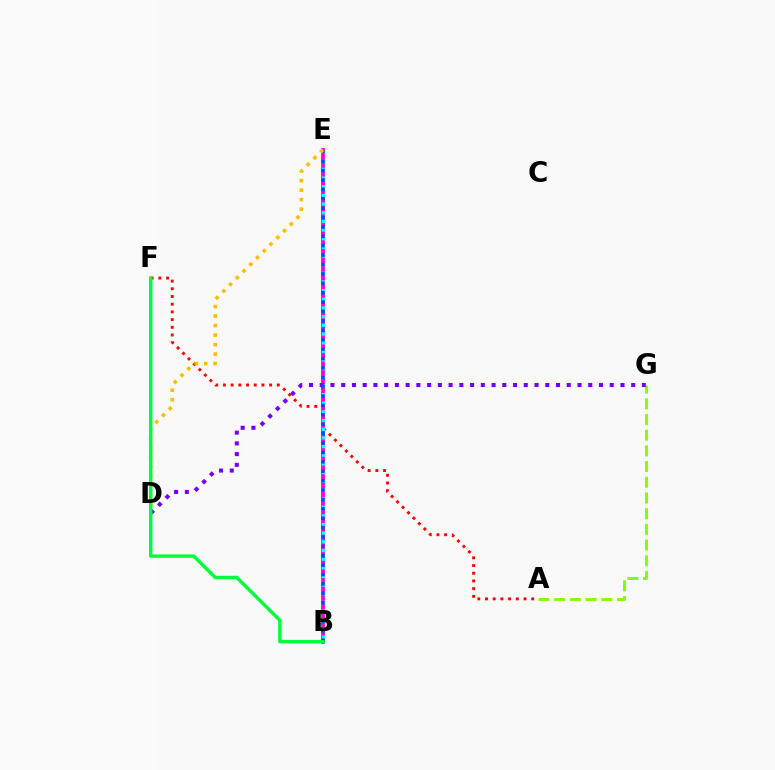{('A', 'F'): [{'color': '#ff0000', 'line_style': 'dotted', 'thickness': 2.09}], ('B', 'E'): [{'color': '#ff00cf', 'line_style': 'solid', 'thickness': 2.73}, {'color': '#00fff6', 'line_style': 'dotted', 'thickness': 2.35}, {'color': '#004bff', 'line_style': 'dotted', 'thickness': 2.55}], ('A', 'G'): [{'color': '#84ff00', 'line_style': 'dashed', 'thickness': 2.13}], ('D', 'G'): [{'color': '#7200ff', 'line_style': 'dotted', 'thickness': 2.92}], ('D', 'E'): [{'color': '#ffbd00', 'line_style': 'dotted', 'thickness': 2.59}], ('B', 'F'): [{'color': '#00ff39', 'line_style': 'solid', 'thickness': 2.49}]}